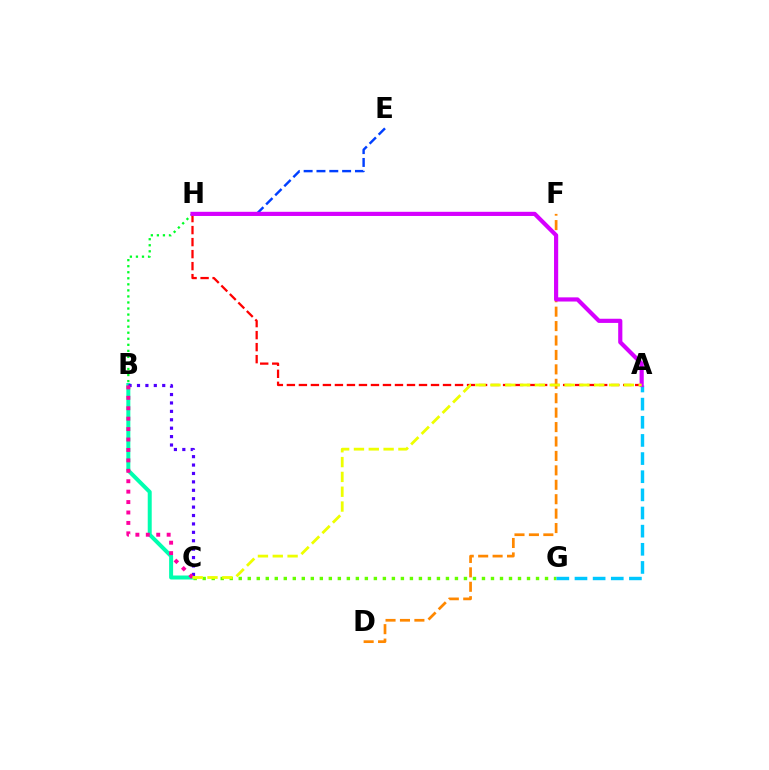{('C', 'G'): [{'color': '#66ff00', 'line_style': 'dotted', 'thickness': 2.45}], ('B', 'C'): [{'color': '#00ffaf', 'line_style': 'solid', 'thickness': 2.87}, {'color': '#4f00ff', 'line_style': 'dotted', 'thickness': 2.28}, {'color': '#ff00a0', 'line_style': 'dotted', 'thickness': 2.83}], ('B', 'H'): [{'color': '#00ff27', 'line_style': 'dotted', 'thickness': 1.64}], ('D', 'F'): [{'color': '#ff8800', 'line_style': 'dashed', 'thickness': 1.96}], ('A', 'G'): [{'color': '#00c7ff', 'line_style': 'dashed', 'thickness': 2.46}], ('A', 'H'): [{'color': '#ff0000', 'line_style': 'dashed', 'thickness': 1.63}, {'color': '#d600ff', 'line_style': 'solid', 'thickness': 3.0}], ('E', 'H'): [{'color': '#003fff', 'line_style': 'dashed', 'thickness': 1.74}], ('A', 'C'): [{'color': '#eeff00', 'line_style': 'dashed', 'thickness': 2.01}]}